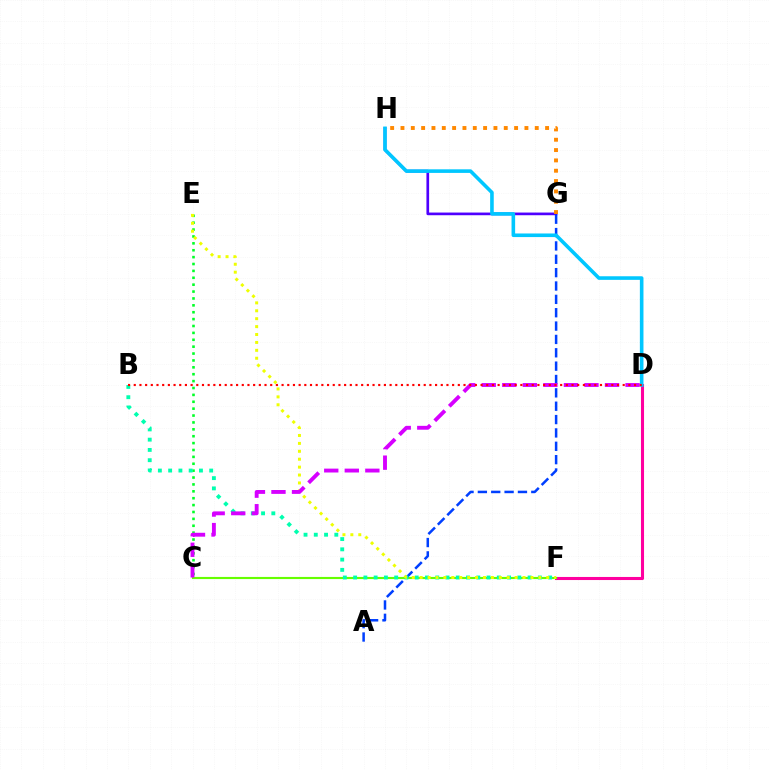{('D', 'F'): [{'color': '#ff00a0', 'line_style': 'solid', 'thickness': 2.21}], ('G', 'H'): [{'color': '#4f00ff', 'line_style': 'solid', 'thickness': 1.93}, {'color': '#ff8800', 'line_style': 'dotted', 'thickness': 2.81}], ('C', 'F'): [{'color': '#66ff00', 'line_style': 'solid', 'thickness': 1.53}], ('A', 'G'): [{'color': '#003fff', 'line_style': 'dashed', 'thickness': 1.81}], ('D', 'H'): [{'color': '#00c7ff', 'line_style': 'solid', 'thickness': 2.59}], ('C', 'E'): [{'color': '#00ff27', 'line_style': 'dotted', 'thickness': 1.87}], ('B', 'F'): [{'color': '#00ffaf', 'line_style': 'dotted', 'thickness': 2.79}], ('E', 'F'): [{'color': '#eeff00', 'line_style': 'dotted', 'thickness': 2.15}], ('C', 'D'): [{'color': '#d600ff', 'line_style': 'dashed', 'thickness': 2.79}], ('B', 'D'): [{'color': '#ff0000', 'line_style': 'dotted', 'thickness': 1.54}]}